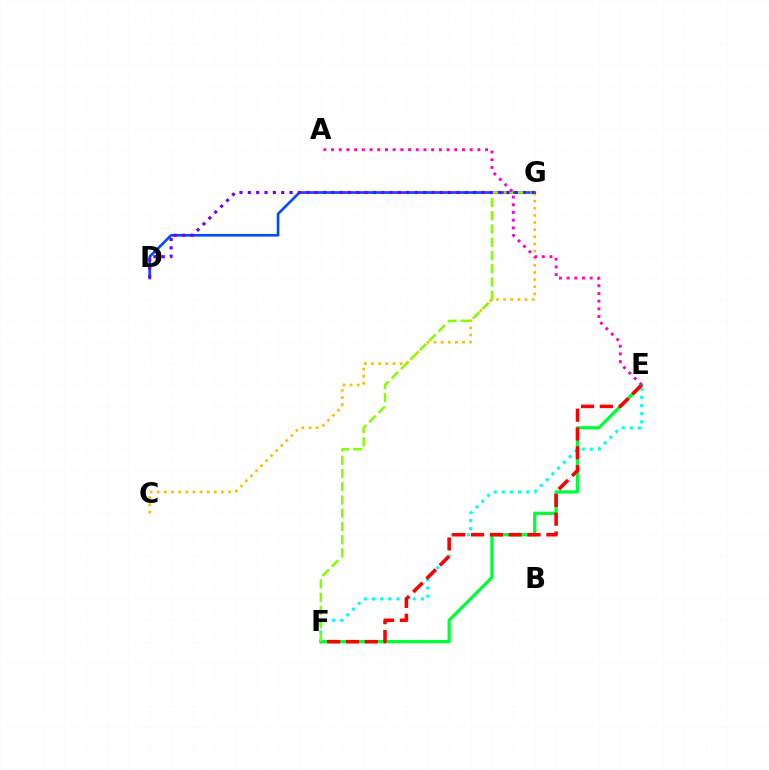{('E', 'F'): [{'color': '#00fff6', 'line_style': 'dotted', 'thickness': 2.21}, {'color': '#00ff39', 'line_style': 'solid', 'thickness': 2.36}, {'color': '#ff0000', 'line_style': 'dashed', 'thickness': 2.56}], ('C', 'G'): [{'color': '#ffbd00', 'line_style': 'dotted', 'thickness': 1.94}], ('D', 'G'): [{'color': '#004bff', 'line_style': 'solid', 'thickness': 1.92}, {'color': '#7200ff', 'line_style': 'dotted', 'thickness': 2.27}], ('F', 'G'): [{'color': '#84ff00', 'line_style': 'dashed', 'thickness': 1.8}], ('A', 'E'): [{'color': '#ff00cf', 'line_style': 'dotted', 'thickness': 2.09}]}